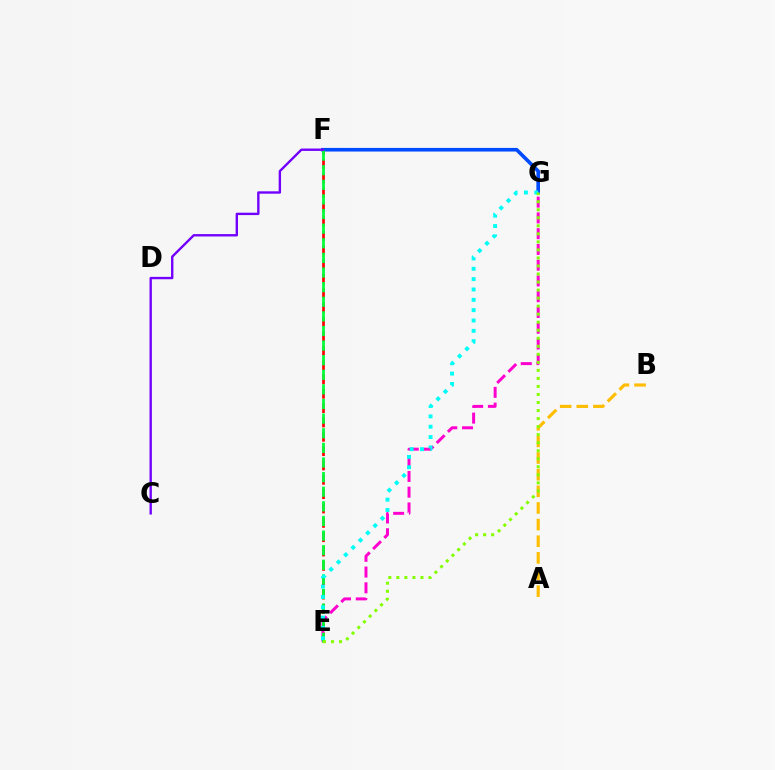{('E', 'F'): [{'color': '#ff0000', 'line_style': 'dashed', 'thickness': 1.95}, {'color': '#00ff39', 'line_style': 'dashed', 'thickness': 1.99}], ('E', 'G'): [{'color': '#ff00cf', 'line_style': 'dashed', 'thickness': 2.14}, {'color': '#00fff6', 'line_style': 'dotted', 'thickness': 2.81}, {'color': '#84ff00', 'line_style': 'dotted', 'thickness': 2.18}], ('F', 'G'): [{'color': '#004bff', 'line_style': 'solid', 'thickness': 2.6}], ('A', 'B'): [{'color': '#ffbd00', 'line_style': 'dashed', 'thickness': 2.26}], ('C', 'F'): [{'color': '#7200ff', 'line_style': 'solid', 'thickness': 1.71}]}